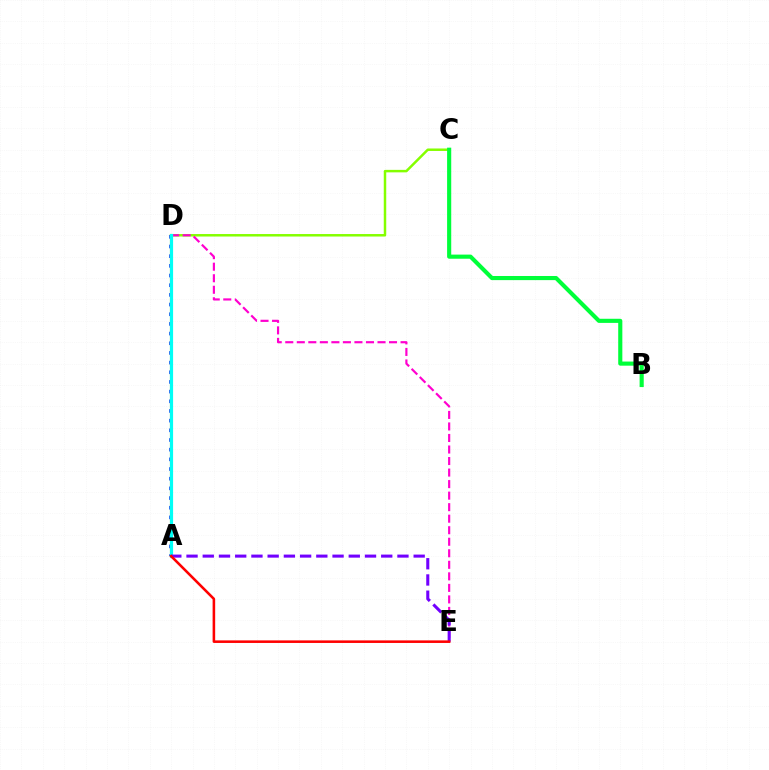{('C', 'D'): [{'color': '#84ff00', 'line_style': 'solid', 'thickness': 1.79}], ('D', 'E'): [{'color': '#ff00cf', 'line_style': 'dashed', 'thickness': 1.57}], ('A', 'D'): [{'color': '#004bff', 'line_style': 'dotted', 'thickness': 2.63}, {'color': '#ffbd00', 'line_style': 'solid', 'thickness': 1.52}, {'color': '#00fff6', 'line_style': 'solid', 'thickness': 2.29}], ('B', 'C'): [{'color': '#00ff39', 'line_style': 'solid', 'thickness': 2.97}], ('A', 'E'): [{'color': '#7200ff', 'line_style': 'dashed', 'thickness': 2.2}, {'color': '#ff0000', 'line_style': 'solid', 'thickness': 1.85}]}